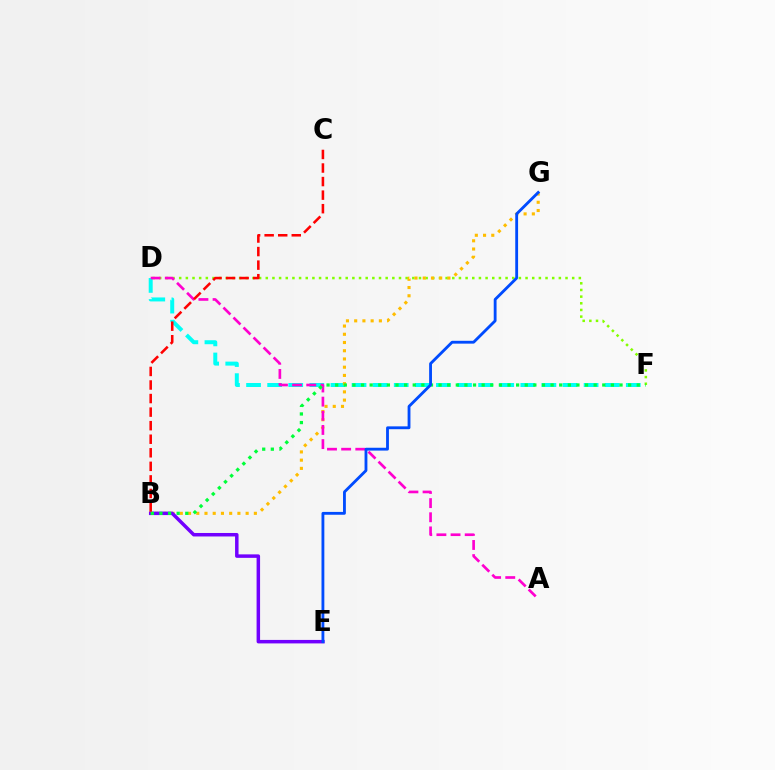{('D', 'F'): [{'color': '#00fff6', 'line_style': 'dashed', 'thickness': 2.87}, {'color': '#84ff00', 'line_style': 'dotted', 'thickness': 1.81}], ('B', 'G'): [{'color': '#ffbd00', 'line_style': 'dotted', 'thickness': 2.24}], ('B', 'E'): [{'color': '#7200ff', 'line_style': 'solid', 'thickness': 2.51}], ('A', 'D'): [{'color': '#ff00cf', 'line_style': 'dashed', 'thickness': 1.92}], ('B', 'F'): [{'color': '#00ff39', 'line_style': 'dotted', 'thickness': 2.34}], ('E', 'G'): [{'color': '#004bff', 'line_style': 'solid', 'thickness': 2.04}], ('B', 'C'): [{'color': '#ff0000', 'line_style': 'dashed', 'thickness': 1.84}]}